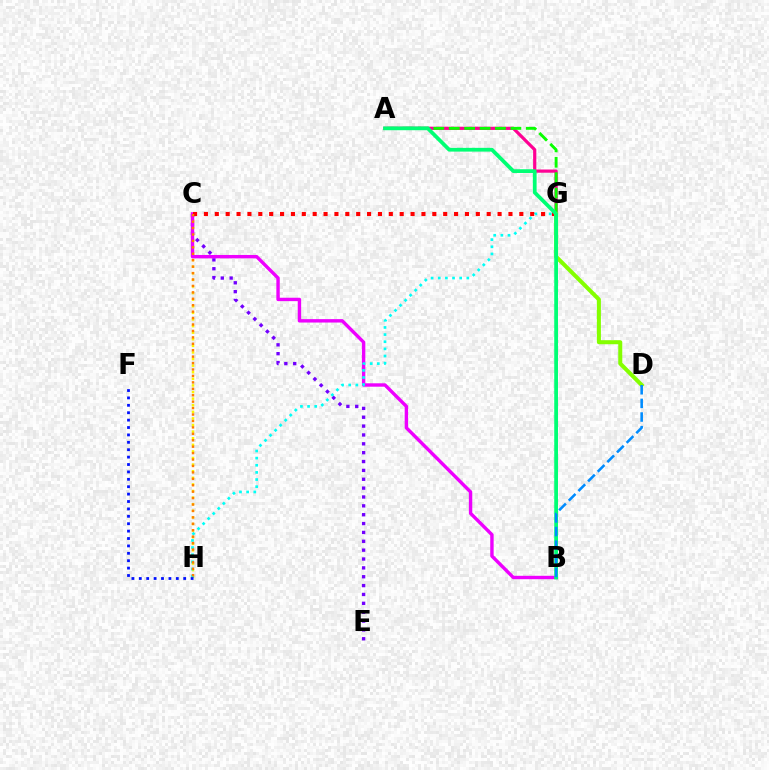{('C', 'E'): [{'color': '#7200ff', 'line_style': 'dotted', 'thickness': 2.41}], ('A', 'G'): [{'color': '#ff0094', 'line_style': 'solid', 'thickness': 2.3}, {'color': '#08ff00', 'line_style': 'dashed', 'thickness': 2.09}], ('C', 'H'): [{'color': '#fcf500', 'line_style': 'dotted', 'thickness': 1.79}, {'color': '#ff7c00', 'line_style': 'dotted', 'thickness': 1.75}], ('B', 'C'): [{'color': '#ee00ff', 'line_style': 'solid', 'thickness': 2.45}], ('G', 'H'): [{'color': '#00fff6', 'line_style': 'dotted', 'thickness': 1.94}], ('F', 'H'): [{'color': '#0010ff', 'line_style': 'dotted', 'thickness': 2.01}], ('C', 'G'): [{'color': '#ff0000', 'line_style': 'dotted', 'thickness': 2.95}], ('D', 'G'): [{'color': '#84ff00', 'line_style': 'solid', 'thickness': 2.9}], ('A', 'B'): [{'color': '#00ff74', 'line_style': 'solid', 'thickness': 2.7}], ('B', 'D'): [{'color': '#008cff', 'line_style': 'dashed', 'thickness': 1.85}]}